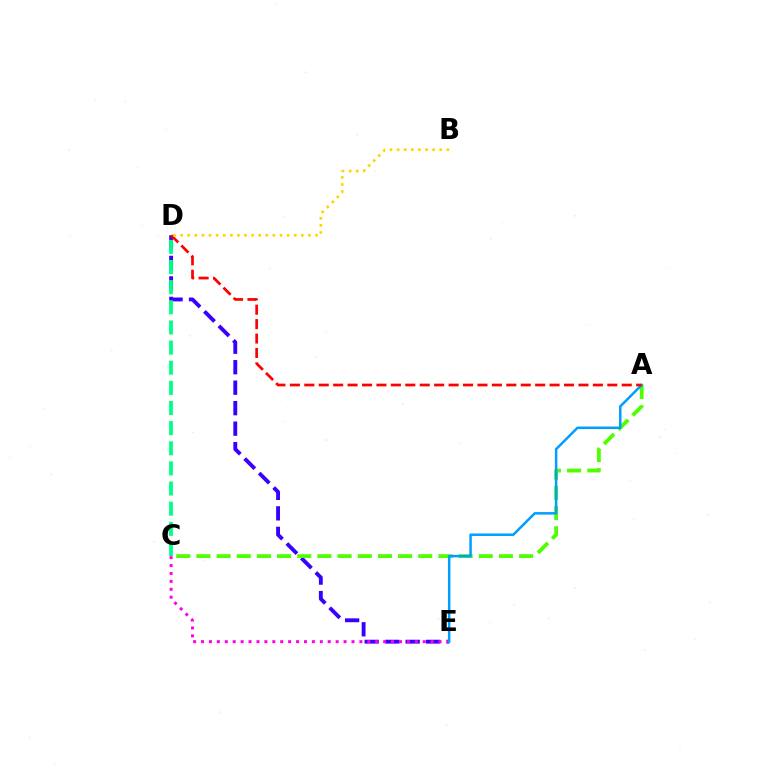{('D', 'E'): [{'color': '#3700ff', 'line_style': 'dashed', 'thickness': 2.78}], ('C', 'E'): [{'color': '#ff00ed', 'line_style': 'dotted', 'thickness': 2.15}], ('C', 'D'): [{'color': '#00ff86', 'line_style': 'dashed', 'thickness': 2.74}], ('A', 'C'): [{'color': '#4fff00', 'line_style': 'dashed', 'thickness': 2.74}], ('A', 'E'): [{'color': '#009eff', 'line_style': 'solid', 'thickness': 1.8}], ('A', 'D'): [{'color': '#ff0000', 'line_style': 'dashed', 'thickness': 1.96}], ('B', 'D'): [{'color': '#ffd500', 'line_style': 'dotted', 'thickness': 1.93}]}